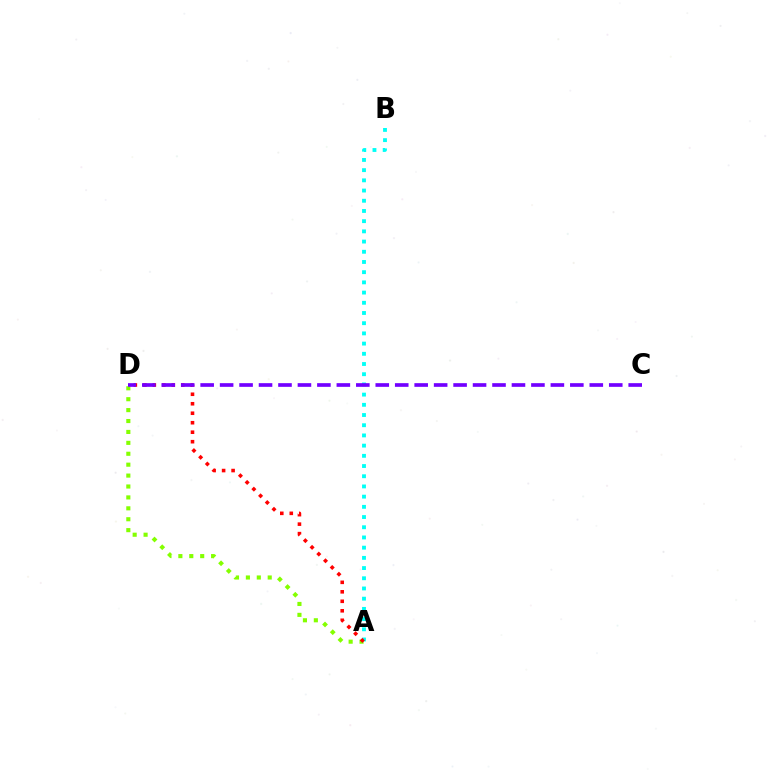{('A', 'B'): [{'color': '#00fff6', 'line_style': 'dotted', 'thickness': 2.77}], ('A', 'D'): [{'color': '#84ff00', 'line_style': 'dotted', 'thickness': 2.96}, {'color': '#ff0000', 'line_style': 'dotted', 'thickness': 2.58}], ('C', 'D'): [{'color': '#7200ff', 'line_style': 'dashed', 'thickness': 2.64}]}